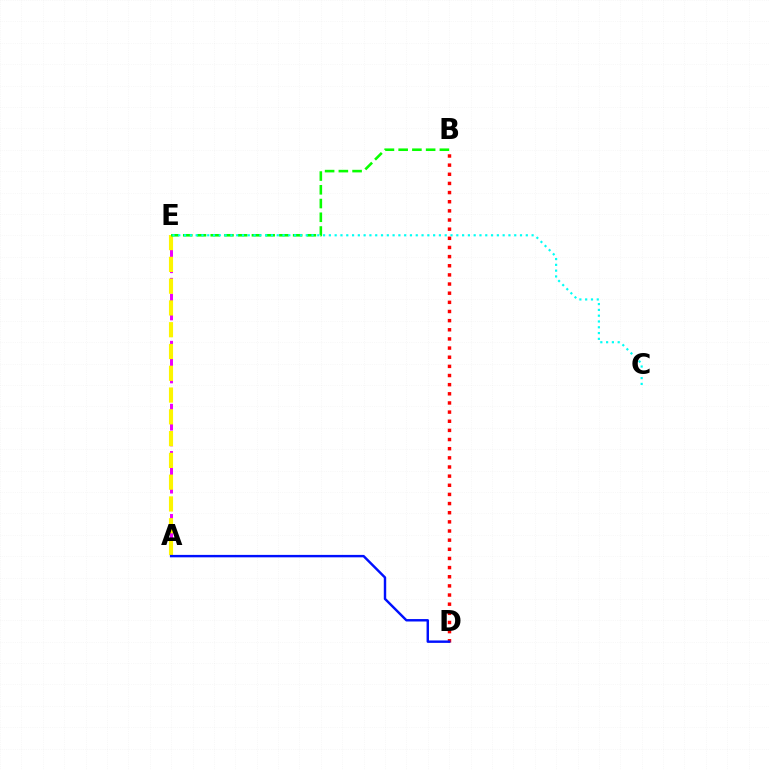{('A', 'E'): [{'color': '#ee00ff', 'line_style': 'dashed', 'thickness': 2.14}, {'color': '#fcf500', 'line_style': 'dashed', 'thickness': 2.96}], ('B', 'D'): [{'color': '#ff0000', 'line_style': 'dotted', 'thickness': 2.49}], ('B', 'E'): [{'color': '#08ff00', 'line_style': 'dashed', 'thickness': 1.87}], ('C', 'E'): [{'color': '#00fff6', 'line_style': 'dotted', 'thickness': 1.57}], ('A', 'D'): [{'color': '#0010ff', 'line_style': 'solid', 'thickness': 1.75}]}